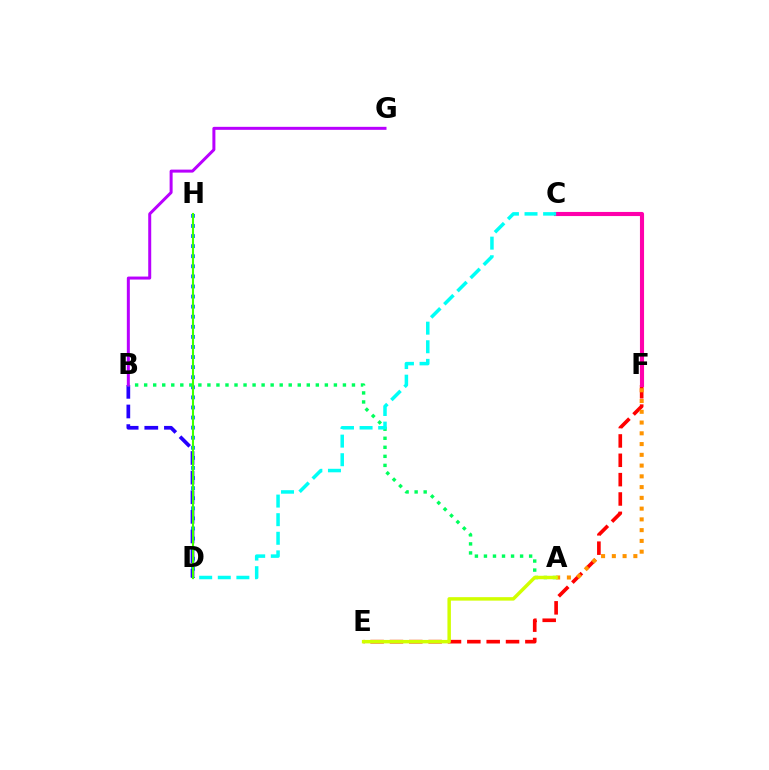{('E', 'F'): [{'color': '#ff0000', 'line_style': 'dashed', 'thickness': 2.63}], ('D', 'H'): [{'color': '#0074ff', 'line_style': 'dotted', 'thickness': 2.74}, {'color': '#3dff00', 'line_style': 'solid', 'thickness': 1.51}], ('A', 'F'): [{'color': '#ff9400', 'line_style': 'dotted', 'thickness': 2.92}], ('B', 'D'): [{'color': '#2500ff', 'line_style': 'dashed', 'thickness': 2.67}], ('A', 'B'): [{'color': '#00ff5c', 'line_style': 'dotted', 'thickness': 2.45}], ('A', 'E'): [{'color': '#d1ff00', 'line_style': 'solid', 'thickness': 2.49}], ('C', 'F'): [{'color': '#ff00ac', 'line_style': 'solid', 'thickness': 2.96}], ('C', 'D'): [{'color': '#00fff6', 'line_style': 'dashed', 'thickness': 2.53}], ('B', 'G'): [{'color': '#b900ff', 'line_style': 'solid', 'thickness': 2.16}]}